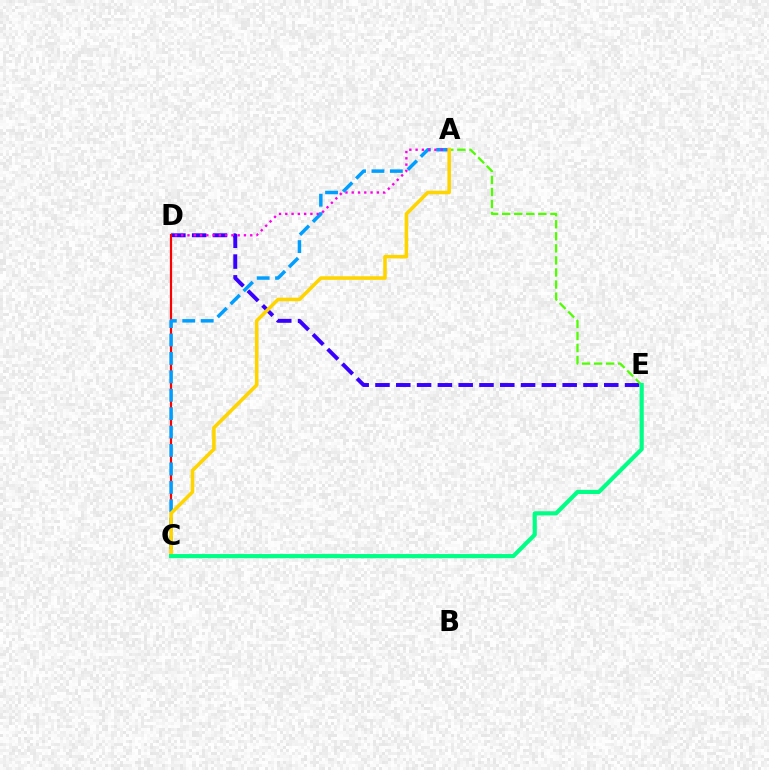{('D', 'E'): [{'color': '#3700ff', 'line_style': 'dashed', 'thickness': 2.83}], ('C', 'D'): [{'color': '#ff0000', 'line_style': 'solid', 'thickness': 1.58}], ('A', 'E'): [{'color': '#4fff00', 'line_style': 'dashed', 'thickness': 1.64}], ('A', 'C'): [{'color': '#009eff', 'line_style': 'dashed', 'thickness': 2.5}, {'color': '#ffd500', 'line_style': 'solid', 'thickness': 2.57}], ('A', 'D'): [{'color': '#ff00ed', 'line_style': 'dotted', 'thickness': 1.7}], ('C', 'E'): [{'color': '#00ff86', 'line_style': 'solid', 'thickness': 2.99}]}